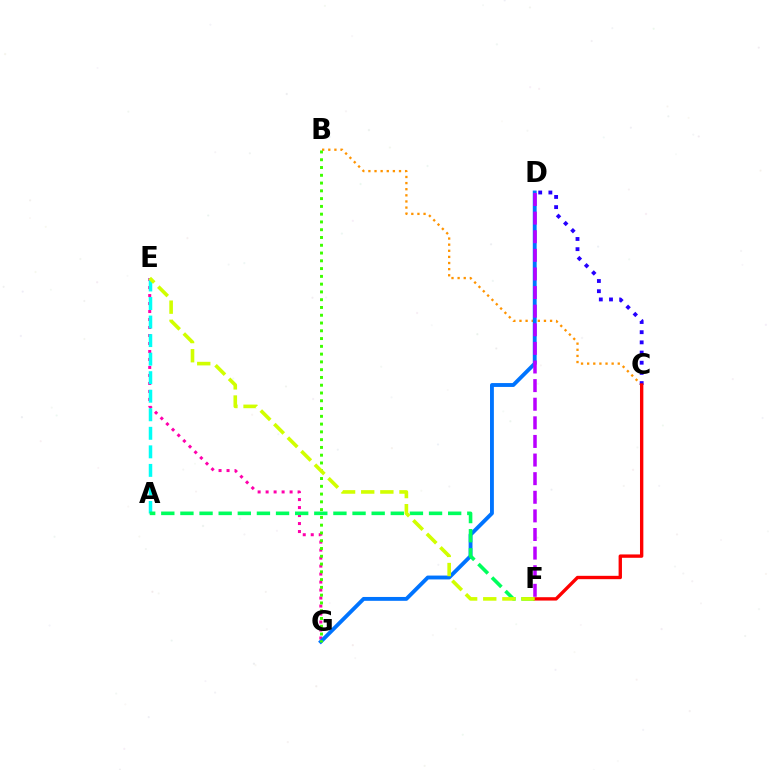{('E', 'G'): [{'color': '#ff00ac', 'line_style': 'dotted', 'thickness': 2.17}], ('B', 'C'): [{'color': '#ff9400', 'line_style': 'dotted', 'thickness': 1.66}], ('A', 'E'): [{'color': '#00fff6', 'line_style': 'dashed', 'thickness': 2.52}], ('D', 'G'): [{'color': '#0074ff', 'line_style': 'solid', 'thickness': 2.78}], ('A', 'F'): [{'color': '#00ff5c', 'line_style': 'dashed', 'thickness': 2.6}], ('C', 'D'): [{'color': '#2500ff', 'line_style': 'dotted', 'thickness': 2.77}], ('B', 'G'): [{'color': '#3dff00', 'line_style': 'dotted', 'thickness': 2.11}], ('C', 'F'): [{'color': '#ff0000', 'line_style': 'solid', 'thickness': 2.42}], ('E', 'F'): [{'color': '#d1ff00', 'line_style': 'dashed', 'thickness': 2.6}], ('D', 'F'): [{'color': '#b900ff', 'line_style': 'dashed', 'thickness': 2.53}]}